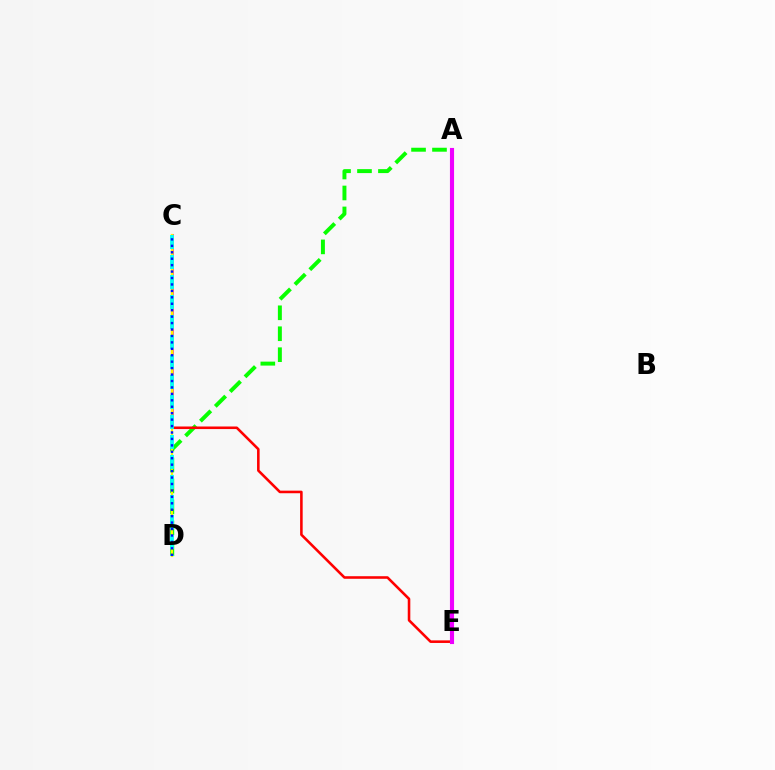{('A', 'D'): [{'color': '#08ff00', 'line_style': 'dashed', 'thickness': 2.85}], ('C', 'E'): [{'color': '#ff0000', 'line_style': 'solid', 'thickness': 1.86}], ('C', 'D'): [{'color': '#fcf500', 'line_style': 'solid', 'thickness': 1.55}, {'color': '#00fff6', 'line_style': 'dashed', 'thickness': 2.72}, {'color': '#0010ff', 'line_style': 'dotted', 'thickness': 1.75}], ('A', 'E'): [{'color': '#ee00ff', 'line_style': 'solid', 'thickness': 2.97}]}